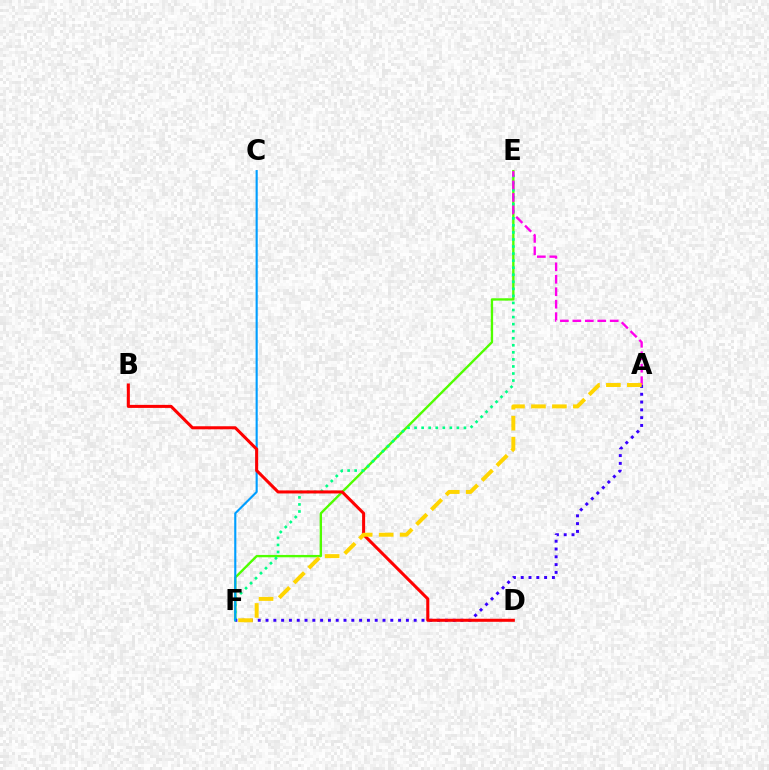{('E', 'F'): [{'color': '#4fff00', 'line_style': 'solid', 'thickness': 1.69}, {'color': '#00ff86', 'line_style': 'dotted', 'thickness': 1.92}], ('A', 'F'): [{'color': '#3700ff', 'line_style': 'dotted', 'thickness': 2.12}, {'color': '#ffd500', 'line_style': 'dashed', 'thickness': 2.85}], ('C', 'F'): [{'color': '#009eff', 'line_style': 'solid', 'thickness': 1.53}], ('A', 'E'): [{'color': '#ff00ed', 'line_style': 'dashed', 'thickness': 1.69}], ('B', 'D'): [{'color': '#ff0000', 'line_style': 'solid', 'thickness': 2.19}]}